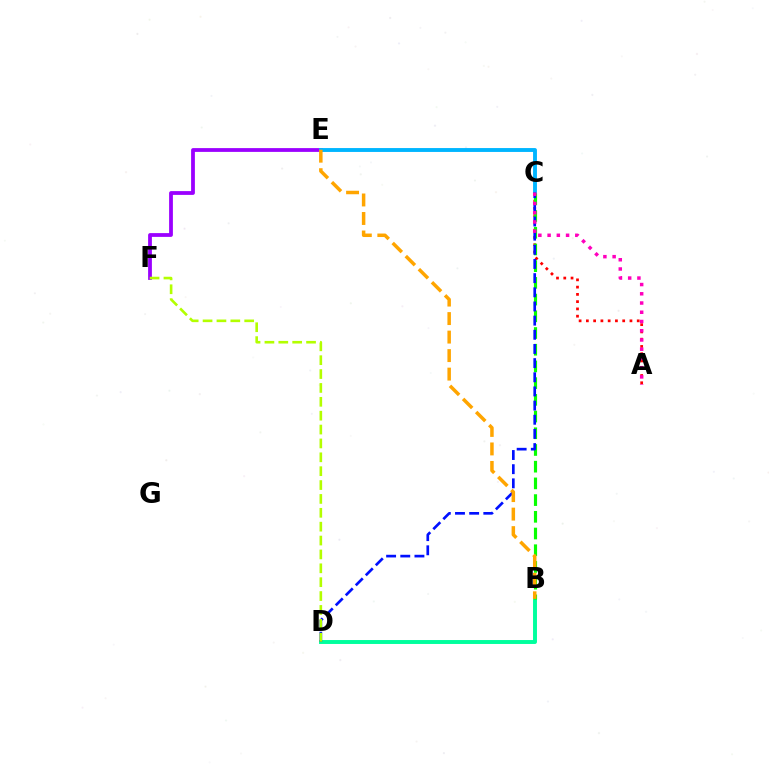{('A', 'C'): [{'color': '#ff0000', 'line_style': 'dotted', 'thickness': 1.97}, {'color': '#ff00bd', 'line_style': 'dotted', 'thickness': 2.51}], ('B', 'D'): [{'color': '#00ff9d', 'line_style': 'solid', 'thickness': 2.83}], ('E', 'F'): [{'color': '#9b00ff', 'line_style': 'solid', 'thickness': 2.72}], ('C', 'E'): [{'color': '#00b5ff', 'line_style': 'solid', 'thickness': 2.8}], ('B', 'C'): [{'color': '#08ff00', 'line_style': 'dashed', 'thickness': 2.27}], ('C', 'D'): [{'color': '#0010ff', 'line_style': 'dashed', 'thickness': 1.92}], ('B', 'E'): [{'color': '#ffa500', 'line_style': 'dashed', 'thickness': 2.51}], ('D', 'F'): [{'color': '#b3ff00', 'line_style': 'dashed', 'thickness': 1.88}]}